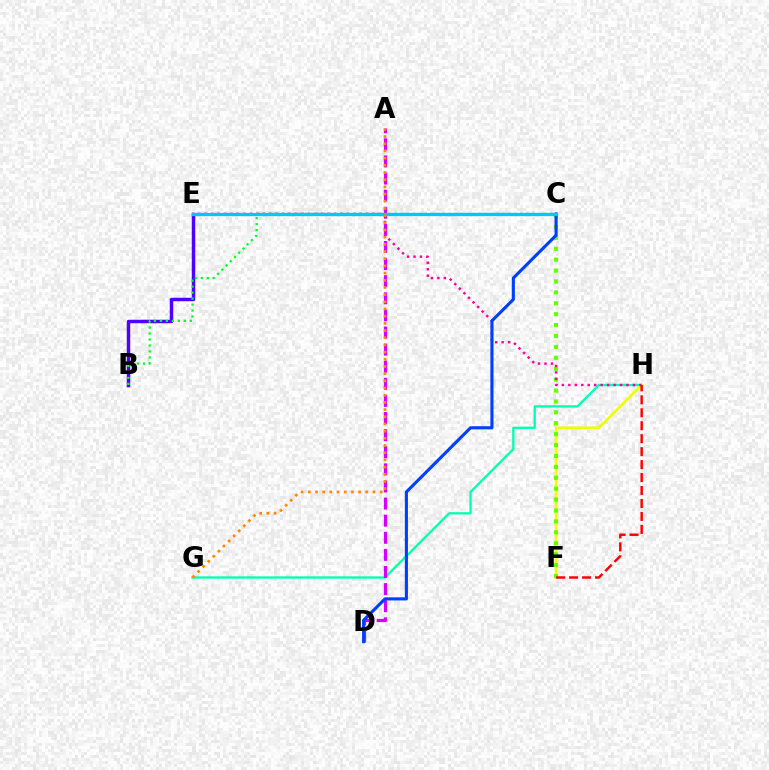{('B', 'E'): [{'color': '#4f00ff', 'line_style': 'solid', 'thickness': 2.49}], ('G', 'H'): [{'color': '#00ffaf', 'line_style': 'solid', 'thickness': 1.65}], ('F', 'H'): [{'color': '#eeff00', 'line_style': 'solid', 'thickness': 1.94}, {'color': '#ff0000', 'line_style': 'dashed', 'thickness': 1.76}], ('C', 'F'): [{'color': '#66ff00', 'line_style': 'dotted', 'thickness': 2.96}], ('E', 'H'): [{'color': '#ff00a0', 'line_style': 'dotted', 'thickness': 1.76}], ('A', 'D'): [{'color': '#d600ff', 'line_style': 'dashed', 'thickness': 2.32}], ('C', 'D'): [{'color': '#003fff', 'line_style': 'solid', 'thickness': 2.24}], ('B', 'C'): [{'color': '#00ff27', 'line_style': 'dotted', 'thickness': 1.62}], ('C', 'E'): [{'color': '#00c7ff', 'line_style': 'solid', 'thickness': 2.38}], ('A', 'G'): [{'color': '#ff8800', 'line_style': 'dotted', 'thickness': 1.95}]}